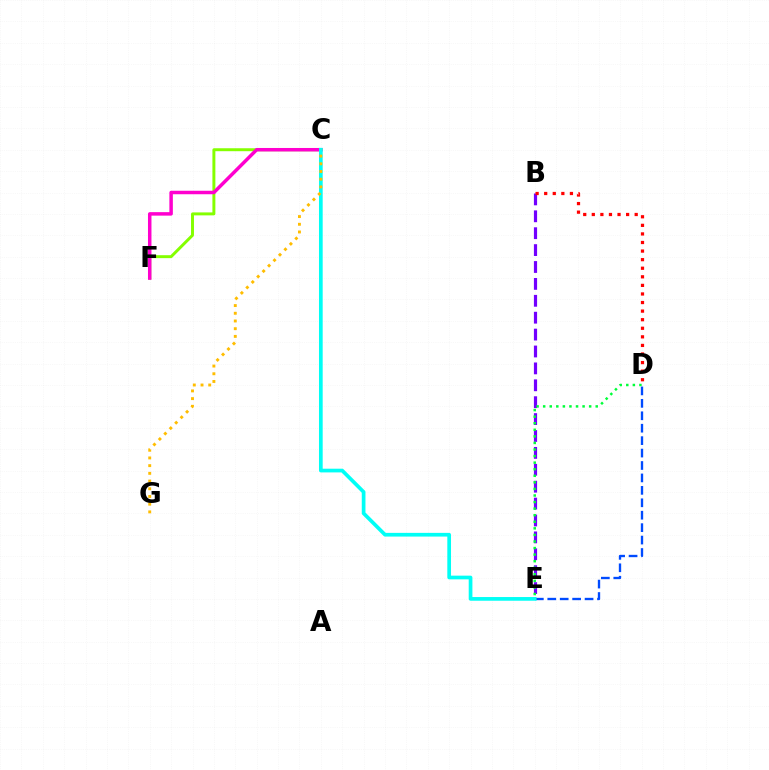{('B', 'E'): [{'color': '#7200ff', 'line_style': 'dashed', 'thickness': 2.3}], ('D', 'E'): [{'color': '#00ff39', 'line_style': 'dotted', 'thickness': 1.79}, {'color': '#004bff', 'line_style': 'dashed', 'thickness': 1.69}], ('C', 'F'): [{'color': '#84ff00', 'line_style': 'solid', 'thickness': 2.13}, {'color': '#ff00cf', 'line_style': 'solid', 'thickness': 2.51}], ('C', 'E'): [{'color': '#00fff6', 'line_style': 'solid', 'thickness': 2.66}], ('C', 'G'): [{'color': '#ffbd00', 'line_style': 'dotted', 'thickness': 2.09}], ('B', 'D'): [{'color': '#ff0000', 'line_style': 'dotted', 'thickness': 2.33}]}